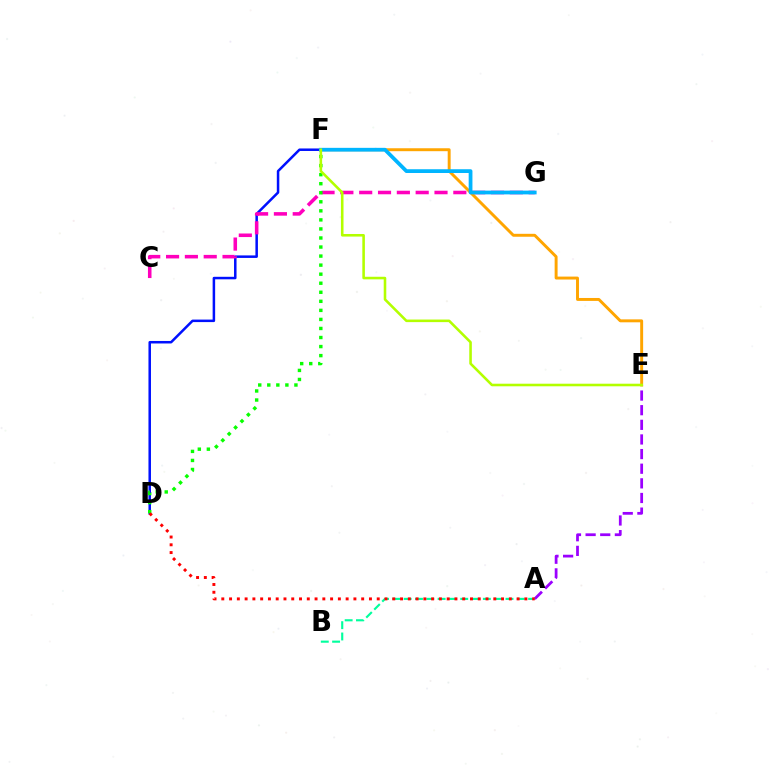{('D', 'F'): [{'color': '#0010ff', 'line_style': 'solid', 'thickness': 1.81}, {'color': '#08ff00', 'line_style': 'dotted', 'thickness': 2.46}], ('C', 'G'): [{'color': '#ff00bd', 'line_style': 'dashed', 'thickness': 2.56}], ('A', 'E'): [{'color': '#9b00ff', 'line_style': 'dashed', 'thickness': 1.99}], ('A', 'B'): [{'color': '#00ff9d', 'line_style': 'dashed', 'thickness': 1.54}], ('E', 'F'): [{'color': '#ffa500', 'line_style': 'solid', 'thickness': 2.11}, {'color': '#b3ff00', 'line_style': 'solid', 'thickness': 1.86}], ('A', 'D'): [{'color': '#ff0000', 'line_style': 'dotted', 'thickness': 2.11}], ('F', 'G'): [{'color': '#00b5ff', 'line_style': 'solid', 'thickness': 2.71}]}